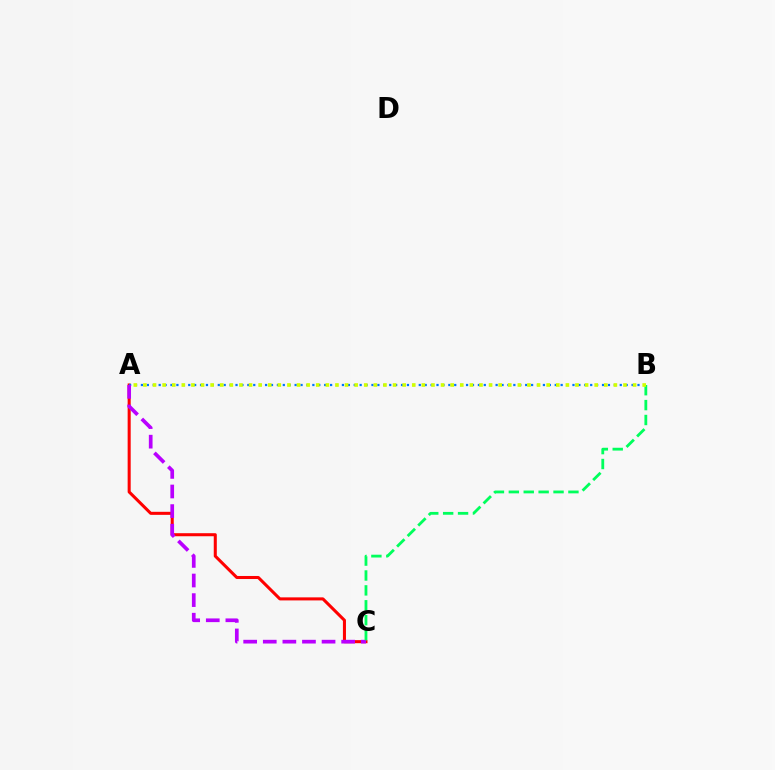{('A', 'C'): [{'color': '#ff0000', 'line_style': 'solid', 'thickness': 2.19}, {'color': '#b900ff', 'line_style': 'dashed', 'thickness': 2.66}], ('A', 'B'): [{'color': '#0074ff', 'line_style': 'dotted', 'thickness': 1.61}, {'color': '#d1ff00', 'line_style': 'dotted', 'thickness': 2.61}], ('B', 'C'): [{'color': '#00ff5c', 'line_style': 'dashed', 'thickness': 2.02}]}